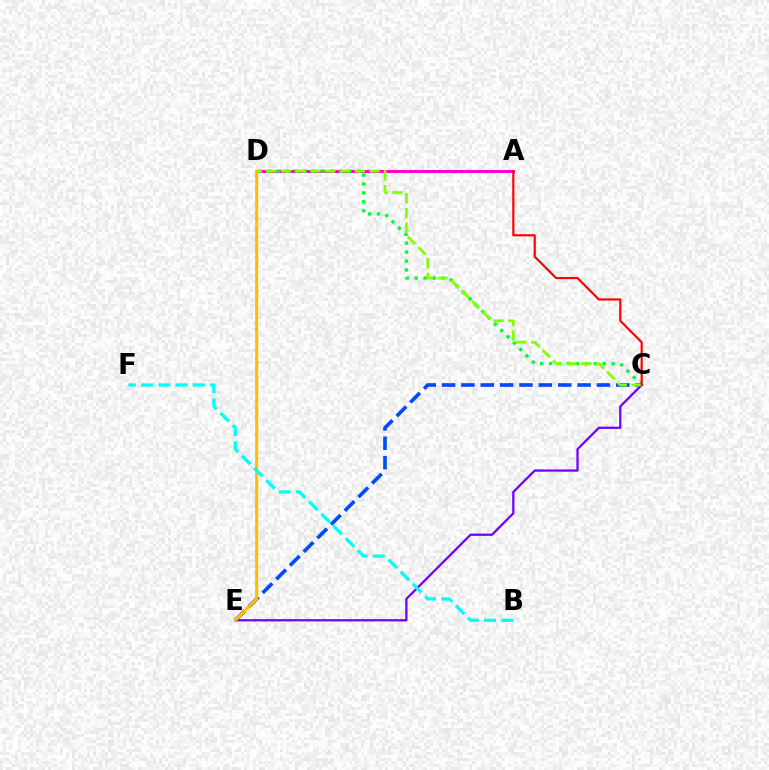{('C', 'E'): [{'color': '#004bff', 'line_style': 'dashed', 'thickness': 2.63}, {'color': '#7200ff', 'line_style': 'solid', 'thickness': 1.63}], ('A', 'D'): [{'color': '#ff00cf', 'line_style': 'solid', 'thickness': 2.15}], ('C', 'D'): [{'color': '#00ff39', 'line_style': 'dotted', 'thickness': 2.43}, {'color': '#84ff00', 'line_style': 'dashed', 'thickness': 2.0}], ('A', 'C'): [{'color': '#ff0000', 'line_style': 'solid', 'thickness': 1.56}], ('D', 'E'): [{'color': '#ffbd00', 'line_style': 'solid', 'thickness': 2.19}], ('B', 'F'): [{'color': '#00fff6', 'line_style': 'dashed', 'thickness': 2.34}]}